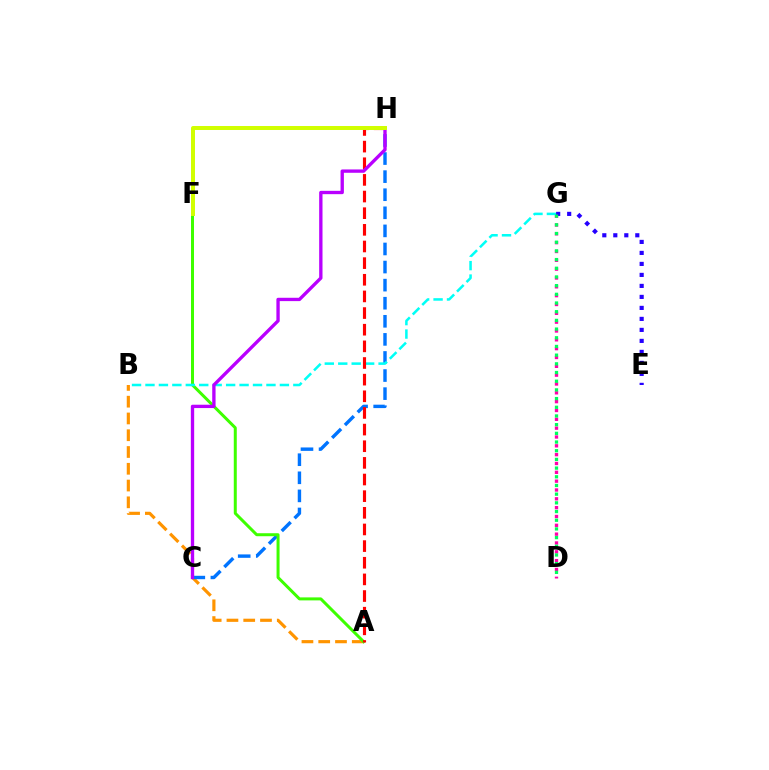{('D', 'G'): [{'color': '#ff00ac', 'line_style': 'dotted', 'thickness': 2.4}, {'color': '#00ff5c', 'line_style': 'dotted', 'thickness': 2.36}], ('A', 'B'): [{'color': '#ff9400', 'line_style': 'dashed', 'thickness': 2.28}], ('C', 'H'): [{'color': '#0074ff', 'line_style': 'dashed', 'thickness': 2.46}, {'color': '#b900ff', 'line_style': 'solid', 'thickness': 2.4}], ('A', 'F'): [{'color': '#3dff00', 'line_style': 'solid', 'thickness': 2.16}], ('B', 'G'): [{'color': '#00fff6', 'line_style': 'dashed', 'thickness': 1.83}], ('A', 'H'): [{'color': '#ff0000', 'line_style': 'dashed', 'thickness': 2.26}], ('E', 'G'): [{'color': '#2500ff', 'line_style': 'dotted', 'thickness': 2.99}], ('F', 'H'): [{'color': '#d1ff00', 'line_style': 'solid', 'thickness': 2.86}]}